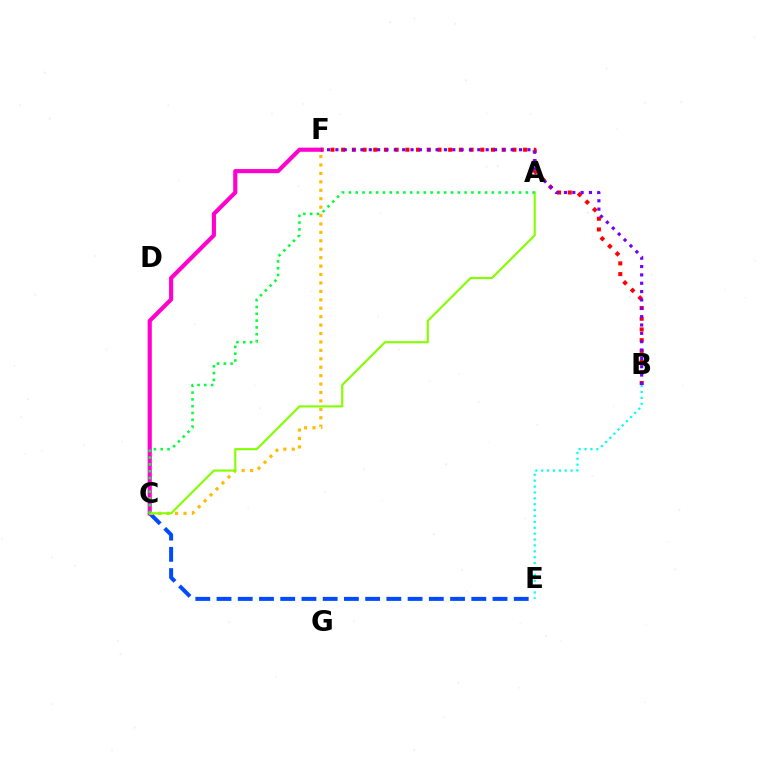{('C', 'E'): [{'color': '#004bff', 'line_style': 'dashed', 'thickness': 2.88}], ('B', 'F'): [{'color': '#ff0000', 'line_style': 'dotted', 'thickness': 2.91}, {'color': '#7200ff', 'line_style': 'dotted', 'thickness': 2.27}], ('C', 'F'): [{'color': '#ff00cf', 'line_style': 'solid', 'thickness': 2.97}, {'color': '#ffbd00', 'line_style': 'dotted', 'thickness': 2.29}], ('B', 'E'): [{'color': '#00fff6', 'line_style': 'dotted', 'thickness': 1.6}], ('A', 'C'): [{'color': '#84ff00', 'line_style': 'solid', 'thickness': 1.54}, {'color': '#00ff39', 'line_style': 'dotted', 'thickness': 1.85}]}